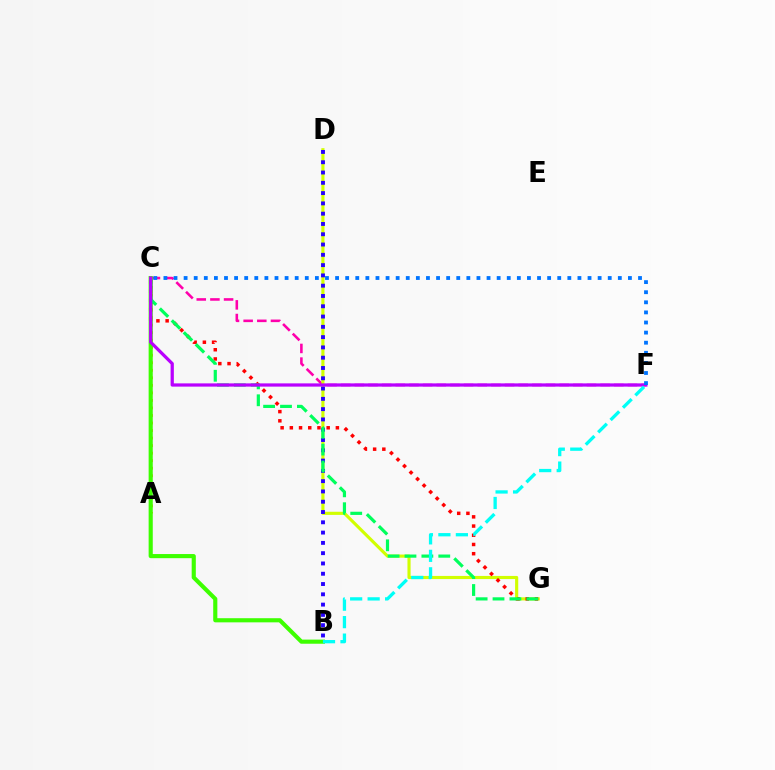{('C', 'F'): [{'color': '#ff00ac', 'line_style': 'dashed', 'thickness': 1.86}, {'color': '#b900ff', 'line_style': 'solid', 'thickness': 2.34}, {'color': '#0074ff', 'line_style': 'dotted', 'thickness': 2.74}], ('D', 'G'): [{'color': '#d1ff00', 'line_style': 'solid', 'thickness': 2.26}], ('C', 'G'): [{'color': '#ff0000', 'line_style': 'dotted', 'thickness': 2.5}, {'color': '#00ff5c', 'line_style': 'dashed', 'thickness': 2.29}], ('A', 'C'): [{'color': '#ff9400', 'line_style': 'dotted', 'thickness': 2.05}], ('B', 'D'): [{'color': '#2500ff', 'line_style': 'dotted', 'thickness': 2.8}], ('B', 'C'): [{'color': '#3dff00', 'line_style': 'solid', 'thickness': 2.97}], ('B', 'F'): [{'color': '#00fff6', 'line_style': 'dashed', 'thickness': 2.37}]}